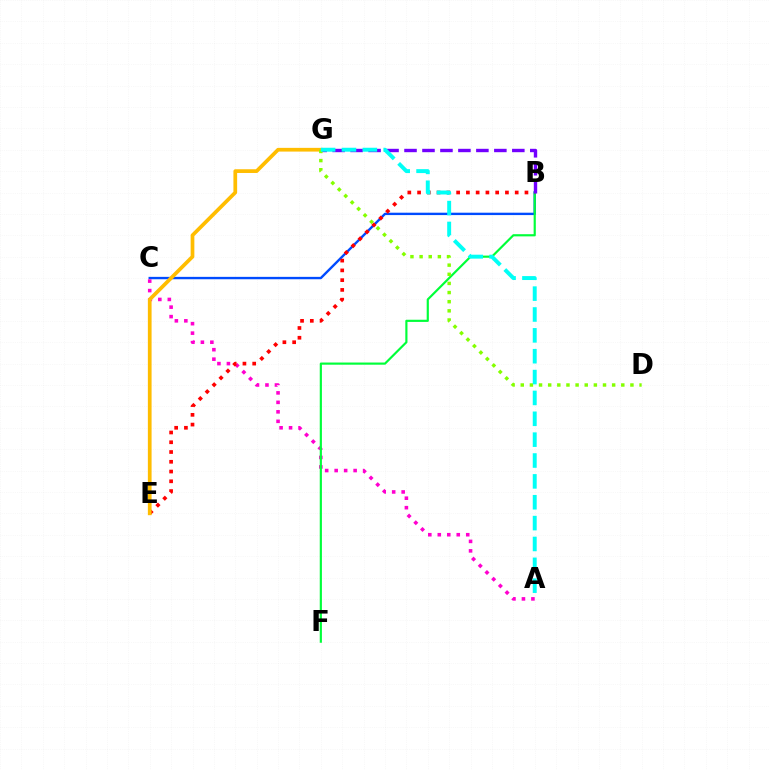{('B', 'C'): [{'color': '#004bff', 'line_style': 'solid', 'thickness': 1.72}], ('A', 'C'): [{'color': '#ff00cf', 'line_style': 'dotted', 'thickness': 2.58}], ('B', 'F'): [{'color': '#00ff39', 'line_style': 'solid', 'thickness': 1.56}], ('B', 'E'): [{'color': '#ff0000', 'line_style': 'dotted', 'thickness': 2.65}], ('E', 'G'): [{'color': '#ffbd00', 'line_style': 'solid', 'thickness': 2.68}], ('B', 'G'): [{'color': '#7200ff', 'line_style': 'dashed', 'thickness': 2.44}], ('D', 'G'): [{'color': '#84ff00', 'line_style': 'dotted', 'thickness': 2.48}], ('A', 'G'): [{'color': '#00fff6', 'line_style': 'dashed', 'thickness': 2.83}]}